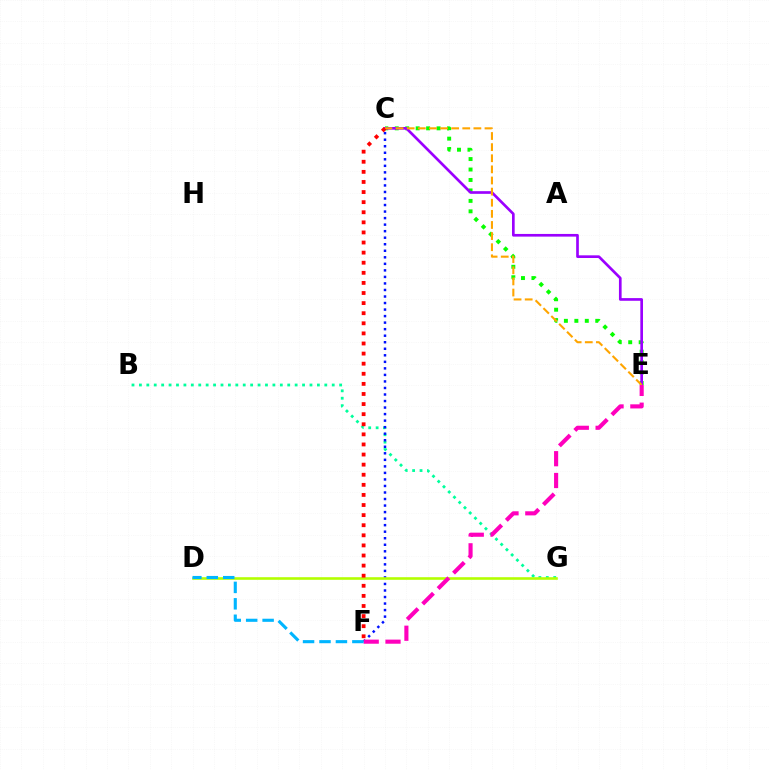{('B', 'G'): [{'color': '#00ff9d', 'line_style': 'dotted', 'thickness': 2.01}], ('C', 'F'): [{'color': '#0010ff', 'line_style': 'dotted', 'thickness': 1.78}, {'color': '#ff0000', 'line_style': 'dotted', 'thickness': 2.74}], ('C', 'E'): [{'color': '#08ff00', 'line_style': 'dotted', 'thickness': 2.84}, {'color': '#9b00ff', 'line_style': 'solid', 'thickness': 1.92}, {'color': '#ffa500', 'line_style': 'dashed', 'thickness': 1.51}], ('D', 'G'): [{'color': '#b3ff00', 'line_style': 'solid', 'thickness': 1.87}], ('E', 'F'): [{'color': '#ff00bd', 'line_style': 'dashed', 'thickness': 2.96}], ('D', 'F'): [{'color': '#00b5ff', 'line_style': 'dashed', 'thickness': 2.23}]}